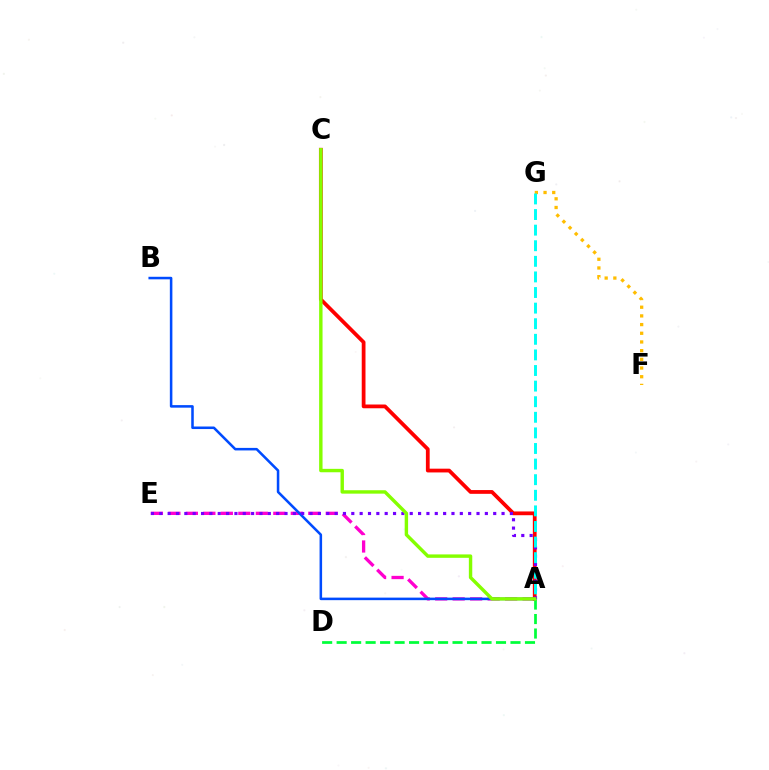{('A', 'E'): [{'color': '#ff00cf', 'line_style': 'dashed', 'thickness': 2.38}, {'color': '#7200ff', 'line_style': 'dotted', 'thickness': 2.27}], ('A', 'C'): [{'color': '#ff0000', 'line_style': 'solid', 'thickness': 2.71}, {'color': '#84ff00', 'line_style': 'solid', 'thickness': 2.45}], ('A', 'D'): [{'color': '#00ff39', 'line_style': 'dashed', 'thickness': 1.97}], ('A', 'B'): [{'color': '#004bff', 'line_style': 'solid', 'thickness': 1.83}], ('F', 'G'): [{'color': '#ffbd00', 'line_style': 'dotted', 'thickness': 2.36}], ('A', 'G'): [{'color': '#00fff6', 'line_style': 'dashed', 'thickness': 2.12}]}